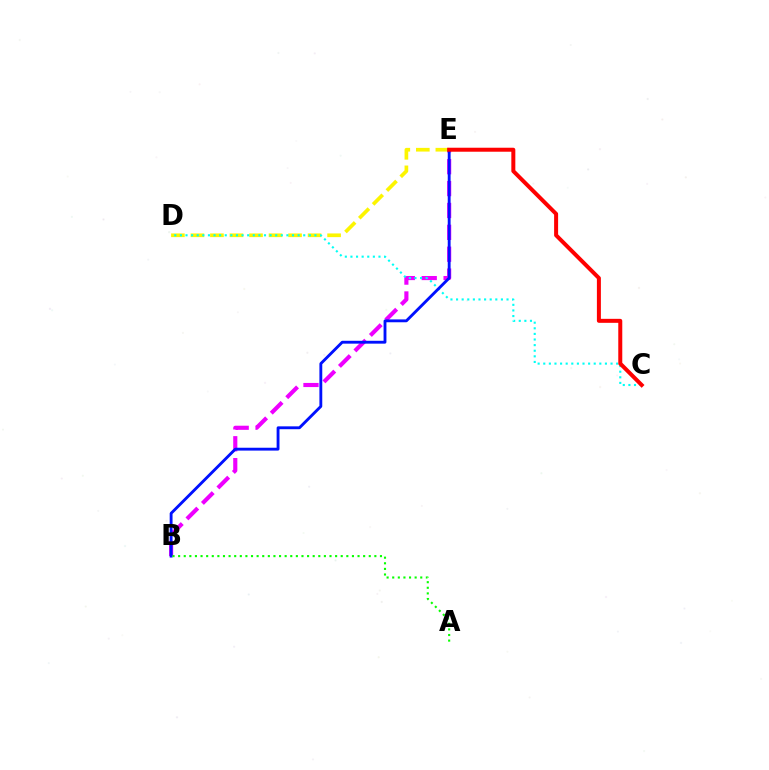{('B', 'E'): [{'color': '#ee00ff', 'line_style': 'dashed', 'thickness': 2.97}, {'color': '#0010ff', 'line_style': 'solid', 'thickness': 2.06}], ('D', 'E'): [{'color': '#fcf500', 'line_style': 'dashed', 'thickness': 2.65}], ('C', 'D'): [{'color': '#00fff6', 'line_style': 'dotted', 'thickness': 1.52}], ('A', 'B'): [{'color': '#08ff00', 'line_style': 'dotted', 'thickness': 1.52}], ('C', 'E'): [{'color': '#ff0000', 'line_style': 'solid', 'thickness': 2.87}]}